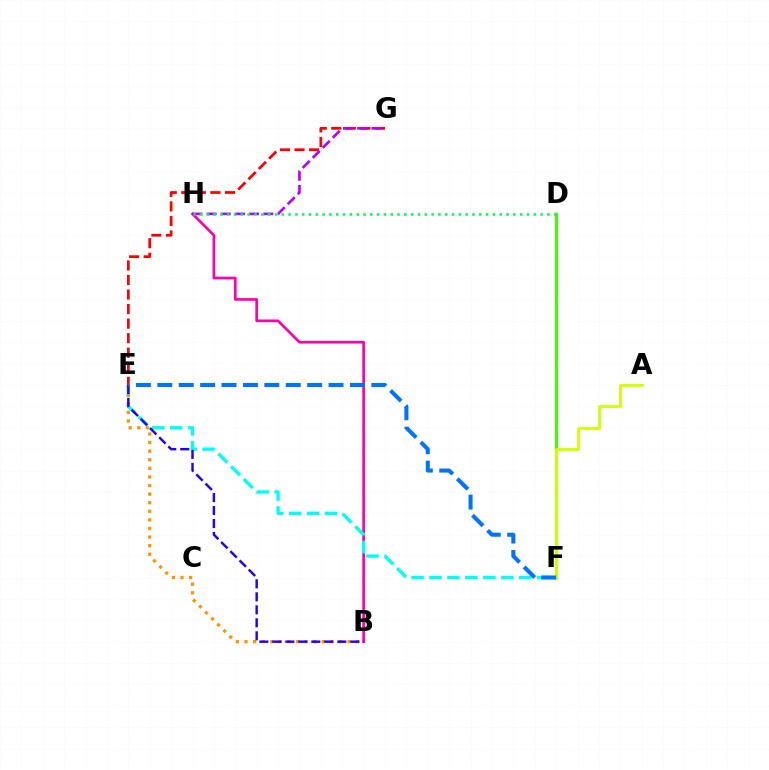{('B', 'H'): [{'color': '#ff00ac', 'line_style': 'solid', 'thickness': 1.93}], ('E', 'F'): [{'color': '#00fff6', 'line_style': 'dashed', 'thickness': 2.44}, {'color': '#0074ff', 'line_style': 'dashed', 'thickness': 2.91}], ('B', 'E'): [{'color': '#ff9400', 'line_style': 'dotted', 'thickness': 2.33}, {'color': '#2500ff', 'line_style': 'dashed', 'thickness': 1.77}], ('D', 'F'): [{'color': '#3dff00', 'line_style': 'solid', 'thickness': 2.27}], ('E', 'G'): [{'color': '#ff0000', 'line_style': 'dashed', 'thickness': 1.98}], ('G', 'H'): [{'color': '#b900ff', 'line_style': 'dashed', 'thickness': 1.93}], ('D', 'H'): [{'color': '#00ff5c', 'line_style': 'dotted', 'thickness': 1.85}], ('A', 'F'): [{'color': '#d1ff00', 'line_style': 'solid', 'thickness': 2.05}]}